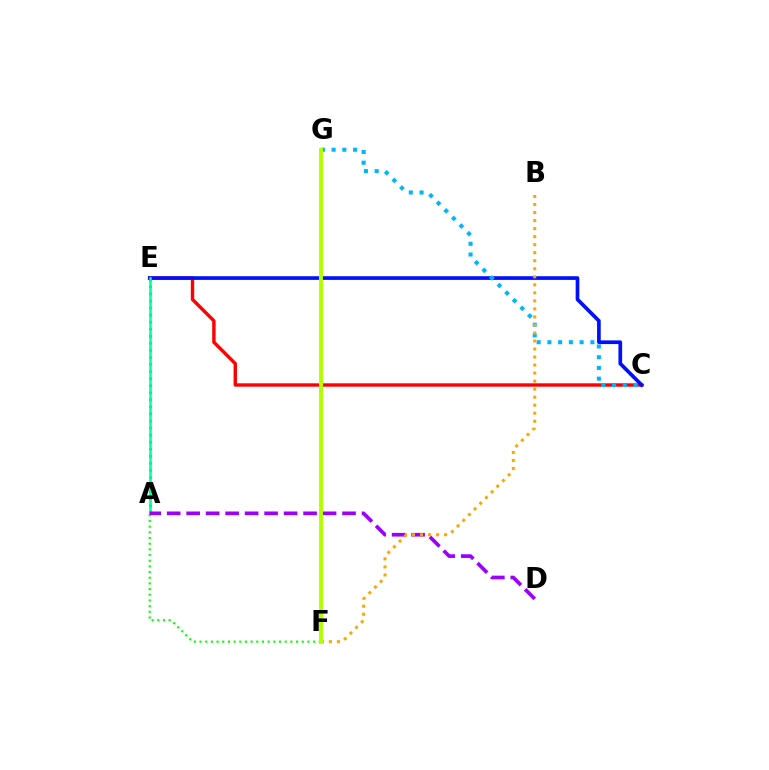{('C', 'E'): [{'color': '#ff0000', 'line_style': 'solid', 'thickness': 2.45}, {'color': '#0010ff', 'line_style': 'solid', 'thickness': 2.65}], ('A', 'E'): [{'color': '#ff00bd', 'line_style': 'dotted', 'thickness': 1.92}, {'color': '#00ff9d', 'line_style': 'solid', 'thickness': 1.83}], ('C', 'G'): [{'color': '#00b5ff', 'line_style': 'dotted', 'thickness': 2.92}], ('A', 'F'): [{'color': '#08ff00', 'line_style': 'dotted', 'thickness': 1.54}], ('A', 'D'): [{'color': '#9b00ff', 'line_style': 'dashed', 'thickness': 2.65}], ('B', 'F'): [{'color': '#ffa500', 'line_style': 'dotted', 'thickness': 2.18}], ('F', 'G'): [{'color': '#b3ff00', 'line_style': 'solid', 'thickness': 2.84}]}